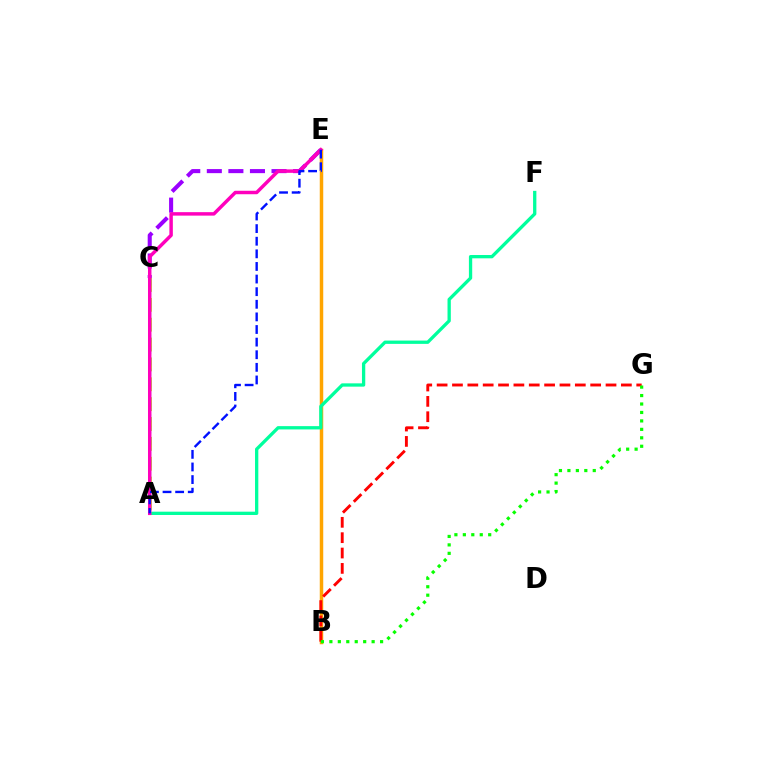{('C', 'E'): [{'color': '#9b00ff', 'line_style': 'dashed', 'thickness': 2.93}], ('B', 'E'): [{'color': '#ffa500', 'line_style': 'solid', 'thickness': 2.51}], ('B', 'G'): [{'color': '#ff0000', 'line_style': 'dashed', 'thickness': 2.09}, {'color': '#08ff00', 'line_style': 'dotted', 'thickness': 2.3}], ('A', 'C'): [{'color': '#b3ff00', 'line_style': 'dashed', 'thickness': 2.7}, {'color': '#00b5ff', 'line_style': 'dashed', 'thickness': 1.54}], ('A', 'F'): [{'color': '#00ff9d', 'line_style': 'solid', 'thickness': 2.38}], ('A', 'E'): [{'color': '#ff00bd', 'line_style': 'solid', 'thickness': 2.49}, {'color': '#0010ff', 'line_style': 'dashed', 'thickness': 1.71}]}